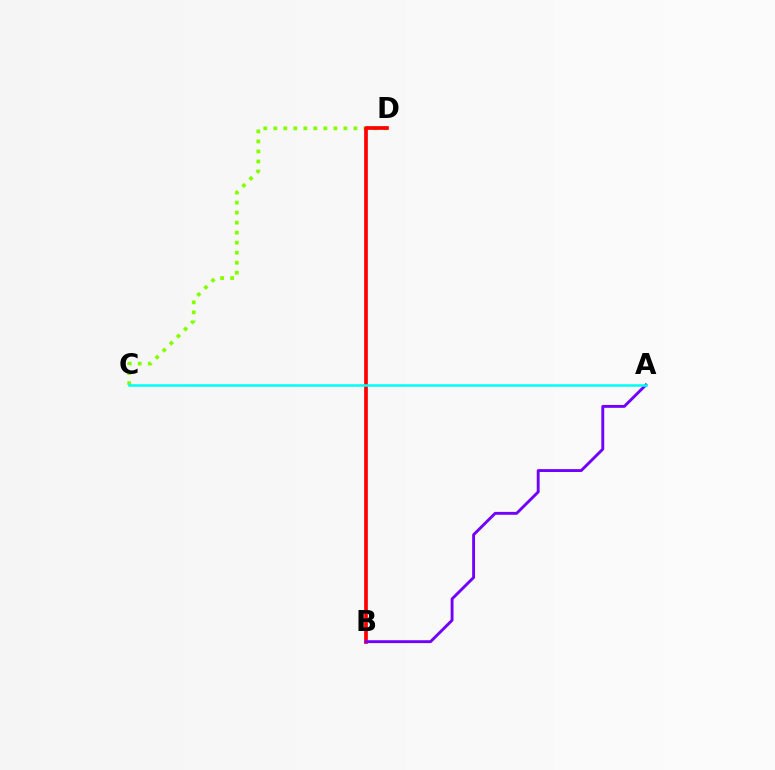{('C', 'D'): [{'color': '#84ff00', 'line_style': 'dotted', 'thickness': 2.72}], ('B', 'D'): [{'color': '#ff0000', 'line_style': 'solid', 'thickness': 2.66}], ('A', 'B'): [{'color': '#7200ff', 'line_style': 'solid', 'thickness': 2.08}], ('A', 'C'): [{'color': '#00fff6', 'line_style': 'solid', 'thickness': 1.83}]}